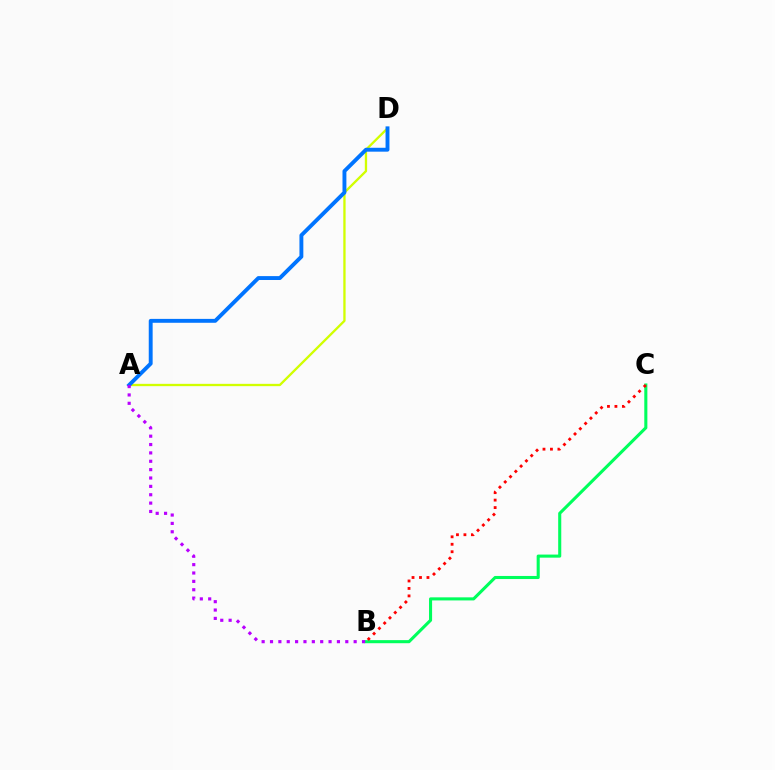{('A', 'D'): [{'color': '#d1ff00', 'line_style': 'solid', 'thickness': 1.66}, {'color': '#0074ff', 'line_style': 'solid', 'thickness': 2.8}], ('B', 'C'): [{'color': '#00ff5c', 'line_style': 'solid', 'thickness': 2.22}, {'color': '#ff0000', 'line_style': 'dotted', 'thickness': 2.03}], ('A', 'B'): [{'color': '#b900ff', 'line_style': 'dotted', 'thickness': 2.27}]}